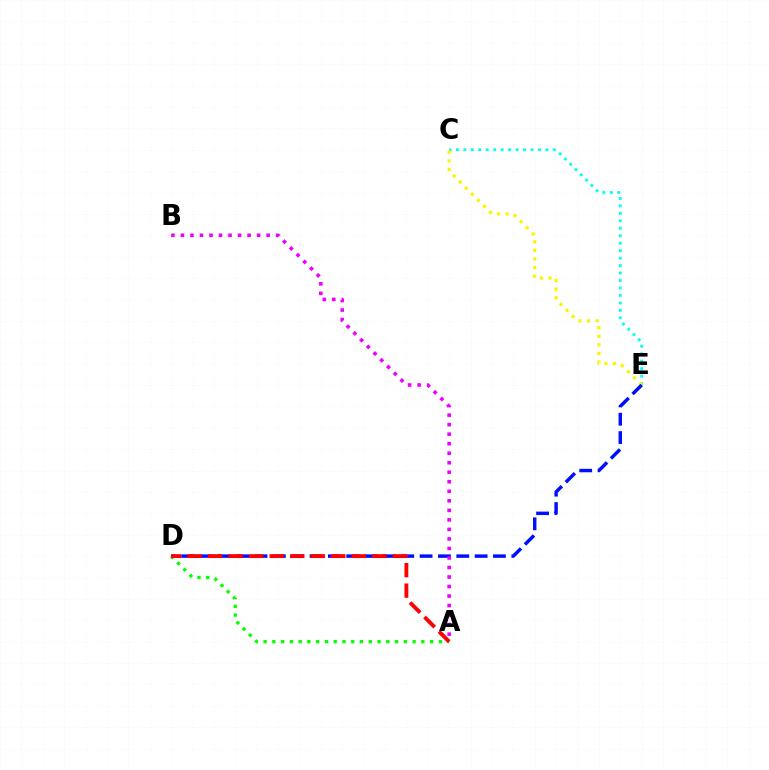{('C', 'E'): [{'color': '#00fff6', 'line_style': 'dotted', 'thickness': 2.03}, {'color': '#fcf500', 'line_style': 'dotted', 'thickness': 2.34}], ('D', 'E'): [{'color': '#0010ff', 'line_style': 'dashed', 'thickness': 2.49}], ('A', 'D'): [{'color': '#08ff00', 'line_style': 'dotted', 'thickness': 2.38}, {'color': '#ff0000', 'line_style': 'dashed', 'thickness': 2.79}], ('A', 'B'): [{'color': '#ee00ff', 'line_style': 'dotted', 'thickness': 2.59}]}